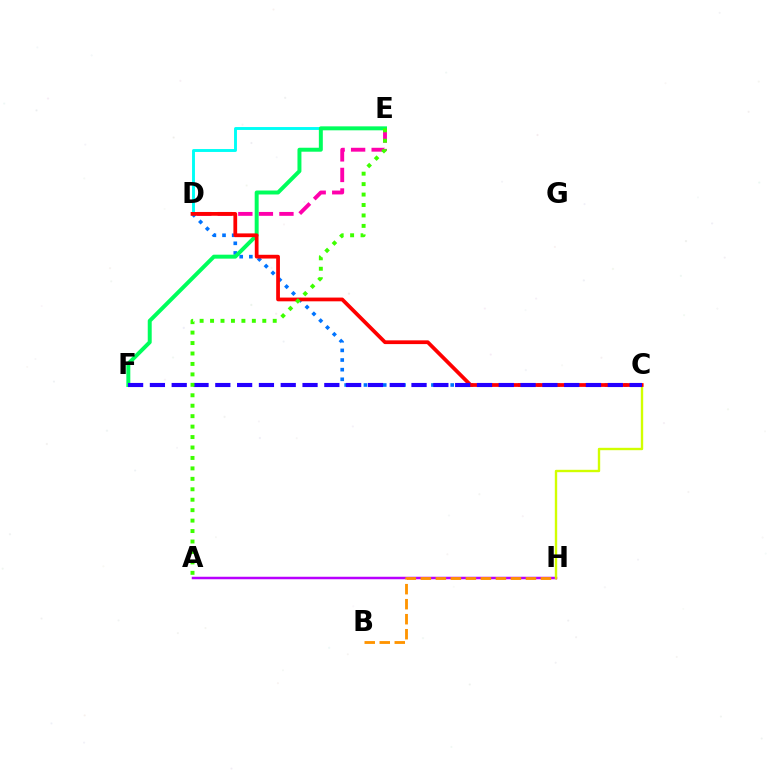{('A', 'H'): [{'color': '#b900ff', 'line_style': 'solid', 'thickness': 1.79}], ('D', 'E'): [{'color': '#ff00ac', 'line_style': 'dashed', 'thickness': 2.79}, {'color': '#00fff6', 'line_style': 'solid', 'thickness': 2.09}], ('C', 'D'): [{'color': '#0074ff', 'line_style': 'dotted', 'thickness': 2.62}, {'color': '#ff0000', 'line_style': 'solid', 'thickness': 2.7}], ('E', 'F'): [{'color': '#00ff5c', 'line_style': 'solid', 'thickness': 2.85}], ('C', 'H'): [{'color': '#d1ff00', 'line_style': 'solid', 'thickness': 1.72}], ('B', 'H'): [{'color': '#ff9400', 'line_style': 'dashed', 'thickness': 2.04}], ('C', 'F'): [{'color': '#2500ff', 'line_style': 'dashed', 'thickness': 2.96}], ('A', 'E'): [{'color': '#3dff00', 'line_style': 'dotted', 'thickness': 2.84}]}